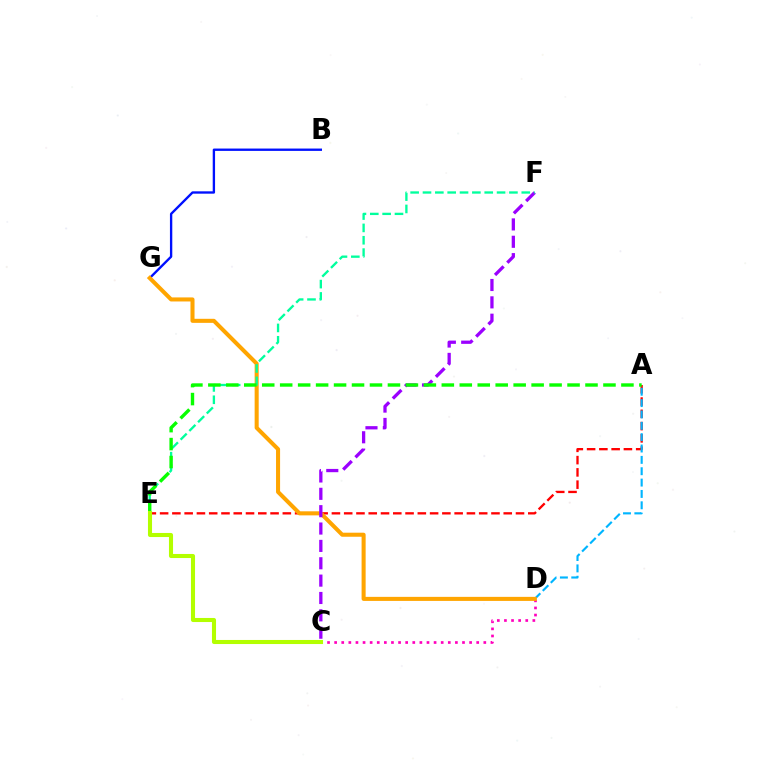{('A', 'E'): [{'color': '#ff0000', 'line_style': 'dashed', 'thickness': 1.67}, {'color': '#08ff00', 'line_style': 'dashed', 'thickness': 2.44}], ('A', 'D'): [{'color': '#00b5ff', 'line_style': 'dashed', 'thickness': 1.54}], ('C', 'D'): [{'color': '#ff00bd', 'line_style': 'dotted', 'thickness': 1.93}], ('B', 'G'): [{'color': '#0010ff', 'line_style': 'solid', 'thickness': 1.69}], ('D', 'G'): [{'color': '#ffa500', 'line_style': 'solid', 'thickness': 2.92}], ('C', 'F'): [{'color': '#9b00ff', 'line_style': 'dashed', 'thickness': 2.36}], ('E', 'F'): [{'color': '#00ff9d', 'line_style': 'dashed', 'thickness': 1.68}], ('C', 'E'): [{'color': '#b3ff00', 'line_style': 'solid', 'thickness': 2.94}]}